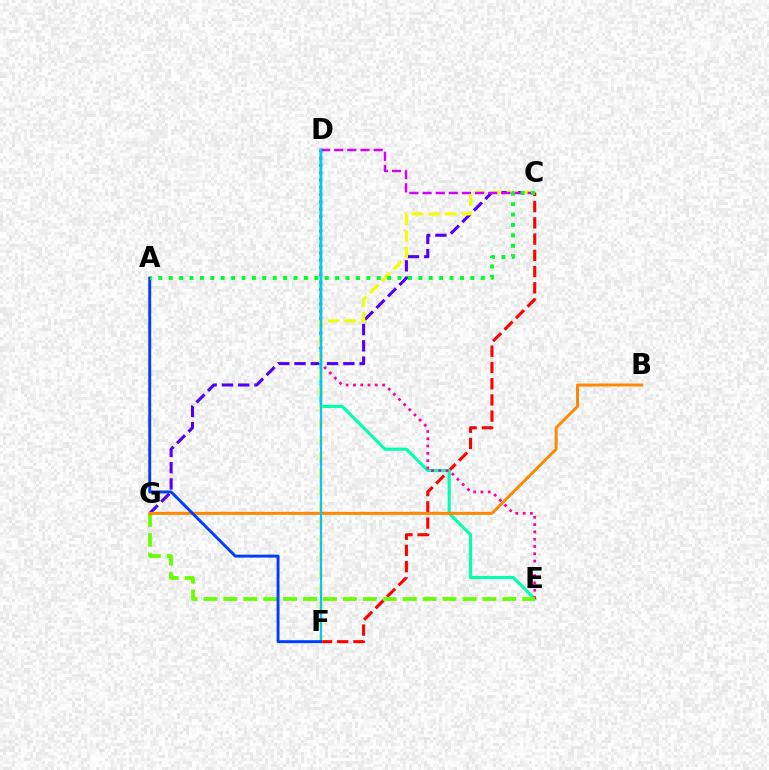{('C', 'G'): [{'color': '#4f00ff', 'line_style': 'dashed', 'thickness': 2.21}], ('C', 'F'): [{'color': '#ff0000', 'line_style': 'dashed', 'thickness': 2.2}, {'color': '#eeff00', 'line_style': 'dashed', 'thickness': 2.25}], ('D', 'E'): [{'color': '#00ffaf', 'line_style': 'solid', 'thickness': 2.24}, {'color': '#ff00a0', 'line_style': 'dotted', 'thickness': 1.98}], ('C', 'D'): [{'color': '#d600ff', 'line_style': 'dashed', 'thickness': 1.78}], ('E', 'G'): [{'color': '#66ff00', 'line_style': 'dashed', 'thickness': 2.71}], ('B', 'G'): [{'color': '#ff8800', 'line_style': 'solid', 'thickness': 2.13}], ('D', 'F'): [{'color': '#00c7ff', 'line_style': 'solid', 'thickness': 1.57}], ('A', 'F'): [{'color': '#003fff', 'line_style': 'solid', 'thickness': 2.11}], ('A', 'C'): [{'color': '#00ff27', 'line_style': 'dotted', 'thickness': 2.83}]}